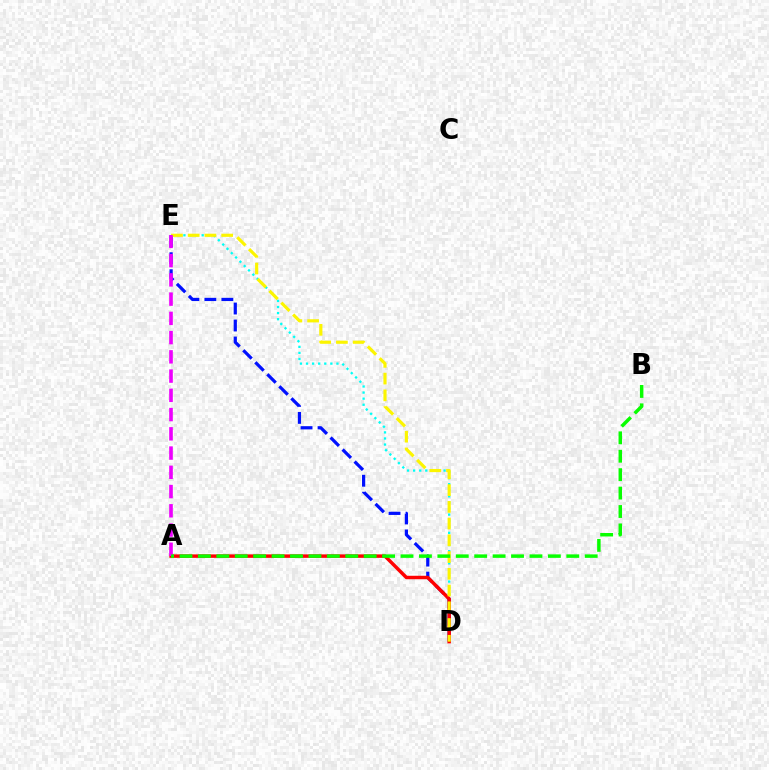{('D', 'E'): [{'color': '#00fff6', 'line_style': 'dotted', 'thickness': 1.65}, {'color': '#0010ff', 'line_style': 'dashed', 'thickness': 2.31}, {'color': '#fcf500', 'line_style': 'dashed', 'thickness': 2.27}], ('A', 'D'): [{'color': '#ff0000', 'line_style': 'solid', 'thickness': 2.49}], ('A', 'E'): [{'color': '#ee00ff', 'line_style': 'dashed', 'thickness': 2.61}], ('A', 'B'): [{'color': '#08ff00', 'line_style': 'dashed', 'thickness': 2.5}]}